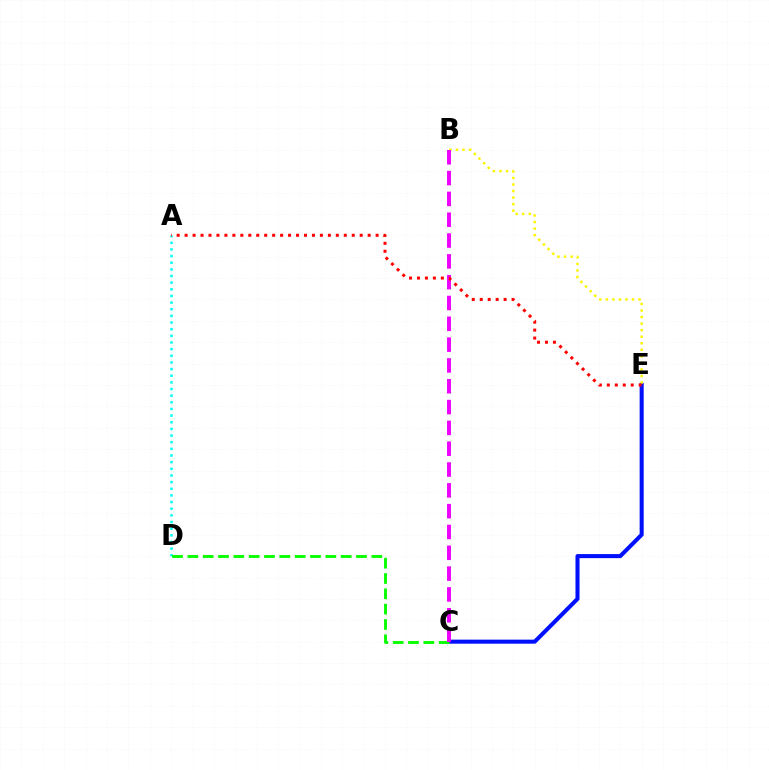{('A', 'D'): [{'color': '#00fff6', 'line_style': 'dotted', 'thickness': 1.81}], ('C', 'E'): [{'color': '#0010ff', 'line_style': 'solid', 'thickness': 2.92}], ('B', 'E'): [{'color': '#fcf500', 'line_style': 'dotted', 'thickness': 1.78}], ('C', 'D'): [{'color': '#08ff00', 'line_style': 'dashed', 'thickness': 2.08}], ('B', 'C'): [{'color': '#ee00ff', 'line_style': 'dashed', 'thickness': 2.83}], ('A', 'E'): [{'color': '#ff0000', 'line_style': 'dotted', 'thickness': 2.16}]}